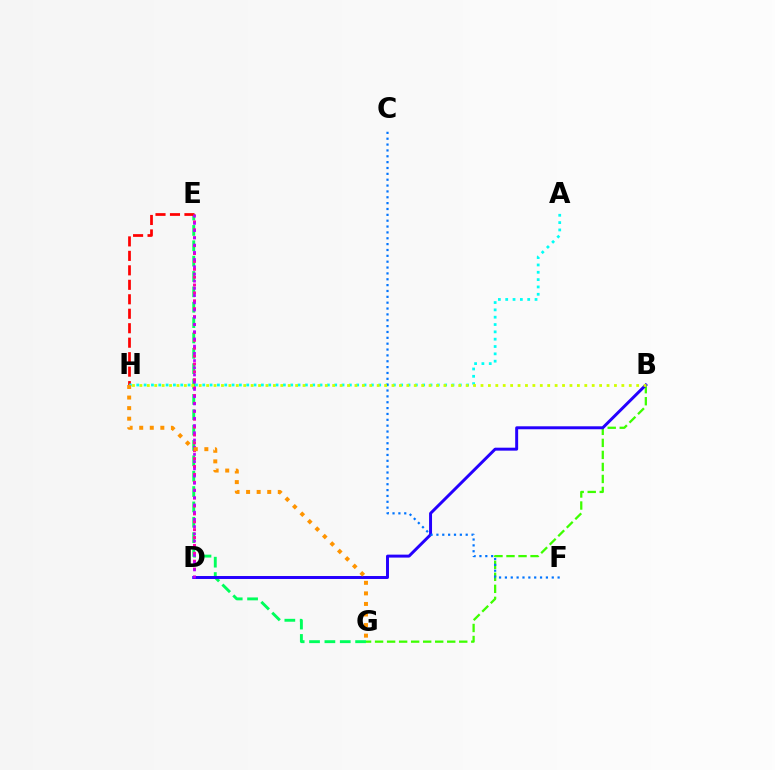{('E', 'G'): [{'color': '#00ff5c', 'line_style': 'dashed', 'thickness': 2.09}], ('E', 'H'): [{'color': '#ff0000', 'line_style': 'dashed', 'thickness': 1.97}], ('B', 'G'): [{'color': '#3dff00', 'line_style': 'dashed', 'thickness': 1.63}], ('D', 'E'): [{'color': '#ff00ac', 'line_style': 'dotted', 'thickness': 2.14}, {'color': '#b900ff', 'line_style': 'dotted', 'thickness': 1.96}], ('A', 'H'): [{'color': '#00fff6', 'line_style': 'dotted', 'thickness': 1.99}], ('B', 'D'): [{'color': '#2500ff', 'line_style': 'solid', 'thickness': 2.13}], ('C', 'F'): [{'color': '#0074ff', 'line_style': 'dotted', 'thickness': 1.59}], ('G', 'H'): [{'color': '#ff9400', 'line_style': 'dotted', 'thickness': 2.87}], ('B', 'H'): [{'color': '#d1ff00', 'line_style': 'dotted', 'thickness': 2.01}]}